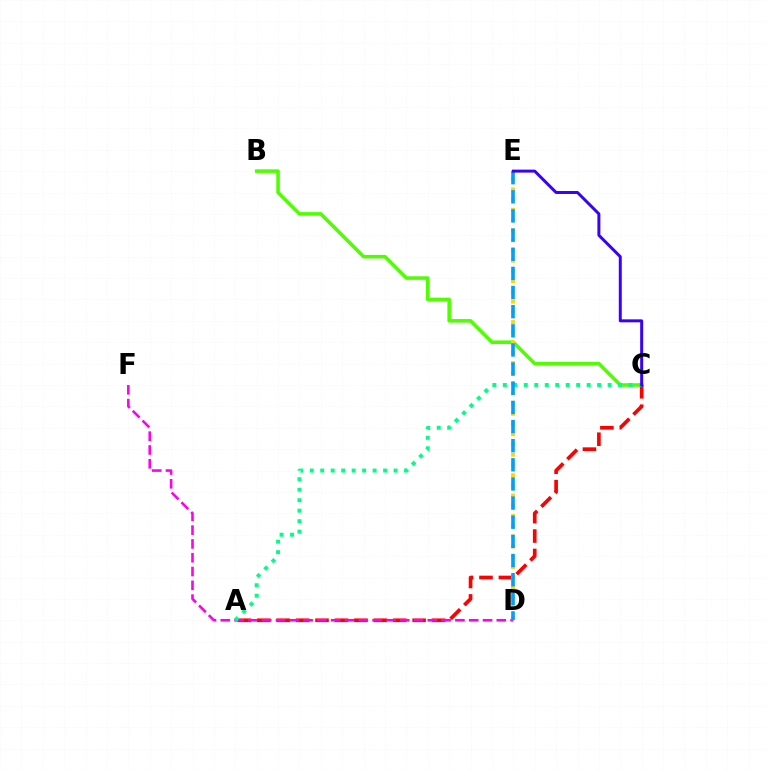{('B', 'C'): [{'color': '#4fff00', 'line_style': 'solid', 'thickness': 2.56}], ('A', 'C'): [{'color': '#ff0000', 'line_style': 'dashed', 'thickness': 2.64}, {'color': '#00ff86', 'line_style': 'dotted', 'thickness': 2.85}], ('D', 'F'): [{'color': '#ff00ed', 'line_style': 'dashed', 'thickness': 1.87}], ('D', 'E'): [{'color': '#ffd500', 'line_style': 'dotted', 'thickness': 2.77}, {'color': '#009eff', 'line_style': 'dashed', 'thickness': 2.6}], ('C', 'E'): [{'color': '#3700ff', 'line_style': 'solid', 'thickness': 2.14}]}